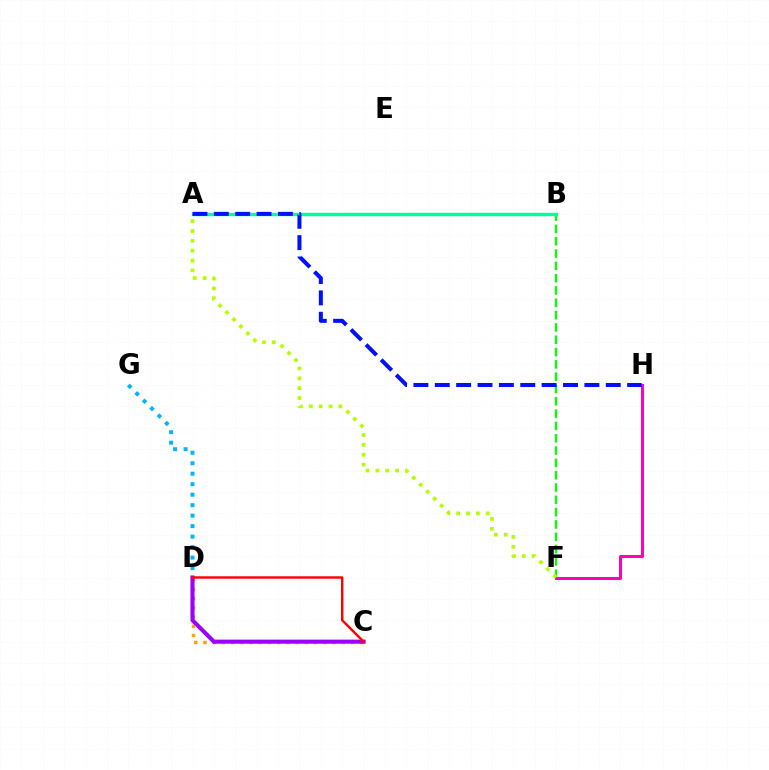{('C', 'D'): [{'color': '#ffa500', 'line_style': 'dotted', 'thickness': 2.5}, {'color': '#9b00ff', 'line_style': 'solid', 'thickness': 2.93}, {'color': '#ff0000', 'line_style': 'solid', 'thickness': 1.75}], ('D', 'G'): [{'color': '#00b5ff', 'line_style': 'dotted', 'thickness': 2.85}], ('B', 'F'): [{'color': '#08ff00', 'line_style': 'dashed', 'thickness': 1.67}], ('A', 'B'): [{'color': '#00ff9d', 'line_style': 'solid', 'thickness': 2.45}], ('F', 'H'): [{'color': '#ff00bd', 'line_style': 'solid', 'thickness': 2.18}], ('A', 'F'): [{'color': '#b3ff00', 'line_style': 'dotted', 'thickness': 2.68}], ('A', 'H'): [{'color': '#0010ff', 'line_style': 'dashed', 'thickness': 2.9}]}